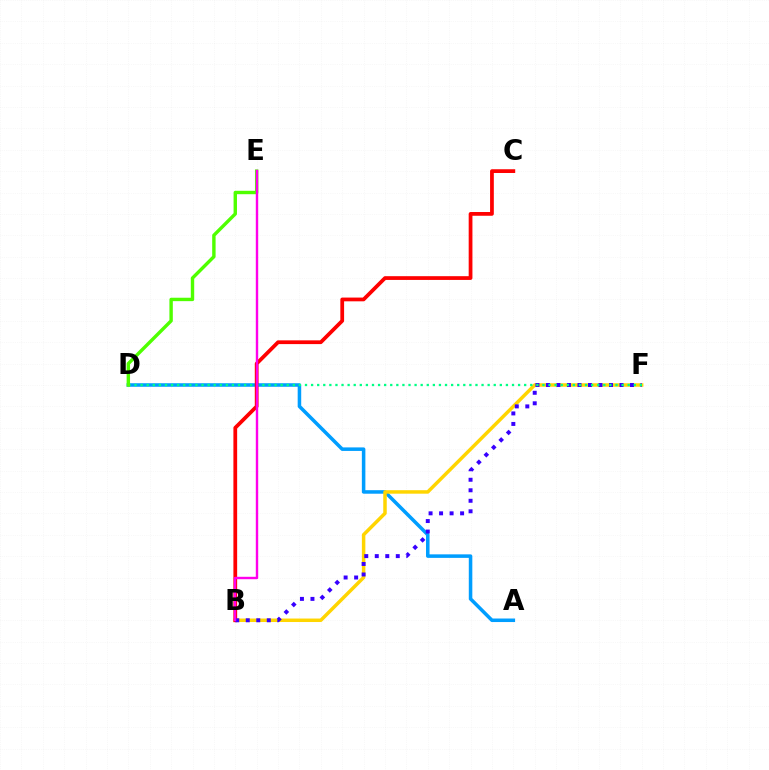{('A', 'D'): [{'color': '#009eff', 'line_style': 'solid', 'thickness': 2.54}], ('B', 'F'): [{'color': '#ffd500', 'line_style': 'solid', 'thickness': 2.51}, {'color': '#3700ff', 'line_style': 'dotted', 'thickness': 2.85}], ('B', 'C'): [{'color': '#ff0000', 'line_style': 'solid', 'thickness': 2.7}], ('D', 'F'): [{'color': '#00ff86', 'line_style': 'dotted', 'thickness': 1.65}], ('D', 'E'): [{'color': '#4fff00', 'line_style': 'solid', 'thickness': 2.45}], ('B', 'E'): [{'color': '#ff00ed', 'line_style': 'solid', 'thickness': 1.73}]}